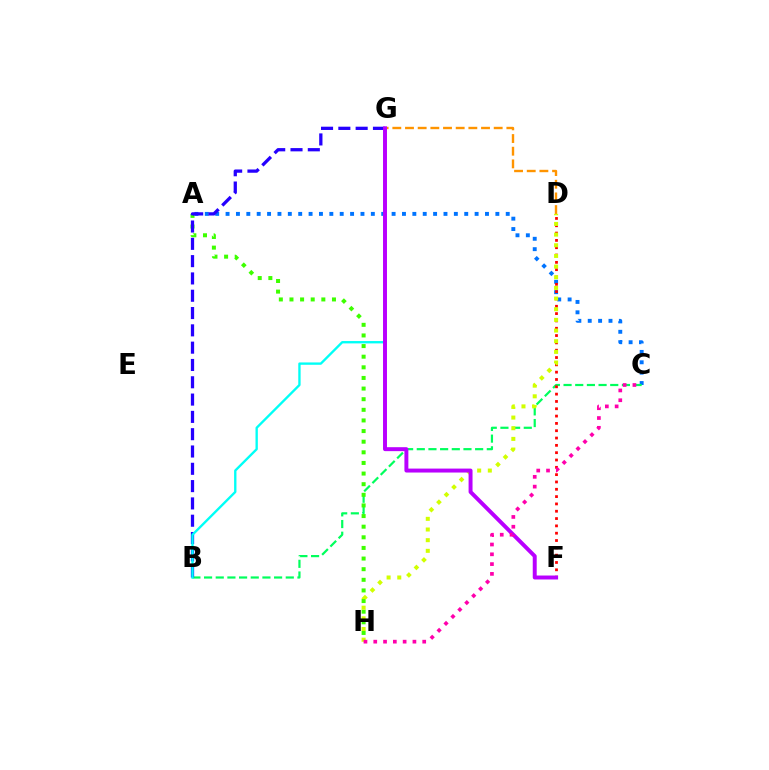{('A', 'C'): [{'color': '#0074ff', 'line_style': 'dotted', 'thickness': 2.82}], ('D', 'G'): [{'color': '#ff9400', 'line_style': 'dashed', 'thickness': 1.72}], ('B', 'C'): [{'color': '#00ff5c', 'line_style': 'dashed', 'thickness': 1.59}], ('A', 'H'): [{'color': '#3dff00', 'line_style': 'dotted', 'thickness': 2.89}], ('D', 'F'): [{'color': '#ff0000', 'line_style': 'dotted', 'thickness': 1.99}], ('B', 'G'): [{'color': '#2500ff', 'line_style': 'dashed', 'thickness': 2.35}, {'color': '#00fff6', 'line_style': 'solid', 'thickness': 1.69}], ('D', 'H'): [{'color': '#d1ff00', 'line_style': 'dotted', 'thickness': 2.9}], ('F', 'G'): [{'color': '#b900ff', 'line_style': 'solid', 'thickness': 2.84}], ('C', 'H'): [{'color': '#ff00ac', 'line_style': 'dotted', 'thickness': 2.66}]}